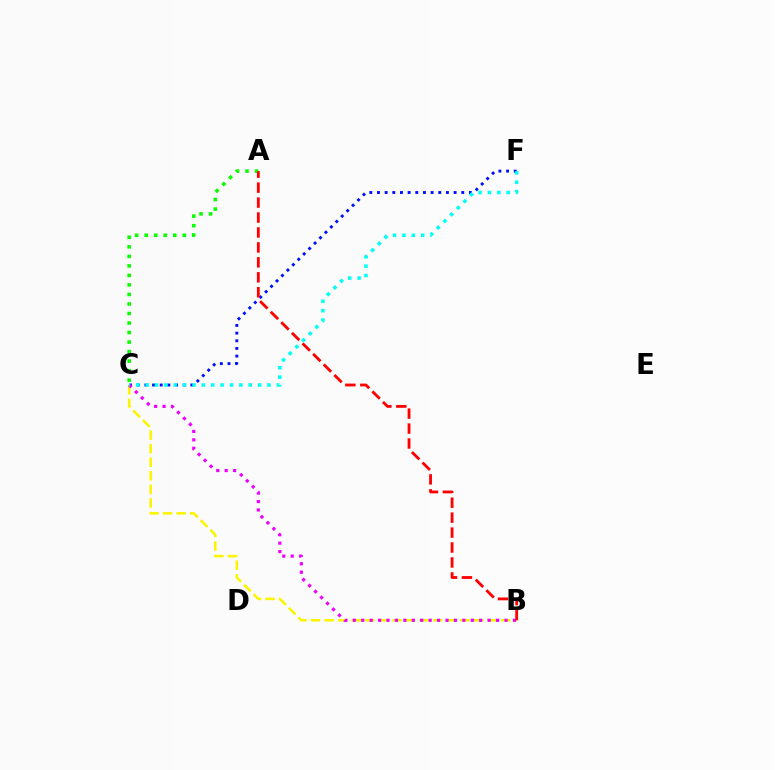{('B', 'C'): [{'color': '#fcf500', 'line_style': 'dashed', 'thickness': 1.84}, {'color': '#ee00ff', 'line_style': 'dotted', 'thickness': 2.29}], ('C', 'F'): [{'color': '#0010ff', 'line_style': 'dotted', 'thickness': 2.08}, {'color': '#00fff6', 'line_style': 'dotted', 'thickness': 2.55}], ('A', 'C'): [{'color': '#08ff00', 'line_style': 'dotted', 'thickness': 2.59}], ('A', 'B'): [{'color': '#ff0000', 'line_style': 'dashed', 'thickness': 2.03}]}